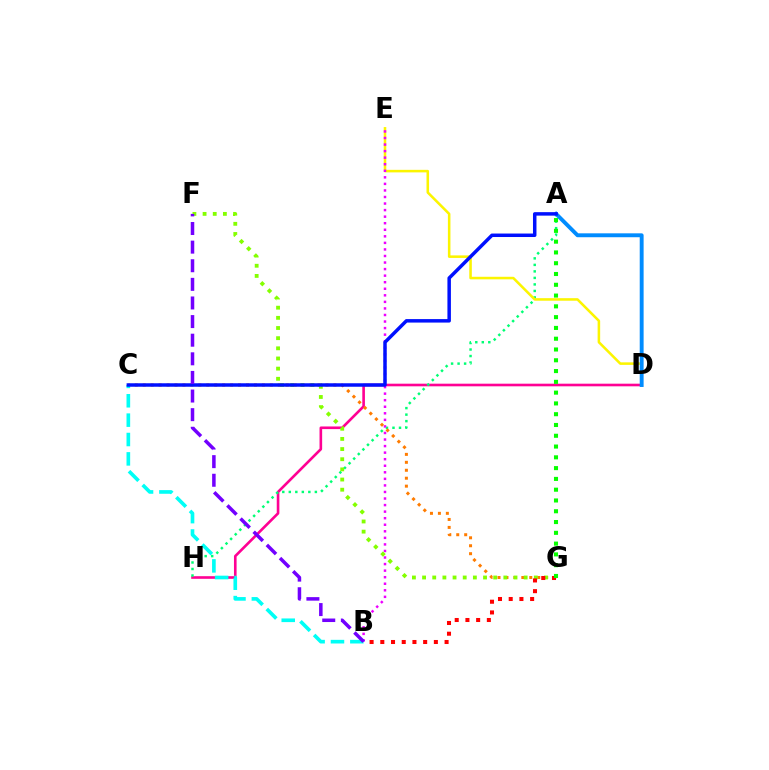{('D', 'H'): [{'color': '#ff0094', 'line_style': 'solid', 'thickness': 1.89}], ('A', 'H'): [{'color': '#00ff74', 'line_style': 'dotted', 'thickness': 1.77}], ('D', 'E'): [{'color': '#fcf500', 'line_style': 'solid', 'thickness': 1.83}], ('A', 'D'): [{'color': '#008cff', 'line_style': 'solid', 'thickness': 2.8}], ('B', 'E'): [{'color': '#ee00ff', 'line_style': 'dotted', 'thickness': 1.78}], ('C', 'G'): [{'color': '#ff7c00', 'line_style': 'dotted', 'thickness': 2.16}], ('F', 'G'): [{'color': '#84ff00', 'line_style': 'dotted', 'thickness': 2.76}], ('B', 'C'): [{'color': '#00fff6', 'line_style': 'dashed', 'thickness': 2.63}], ('B', 'G'): [{'color': '#ff0000', 'line_style': 'dotted', 'thickness': 2.91}], ('A', 'C'): [{'color': '#0010ff', 'line_style': 'solid', 'thickness': 2.51}], ('A', 'G'): [{'color': '#08ff00', 'line_style': 'dotted', 'thickness': 2.93}], ('B', 'F'): [{'color': '#7200ff', 'line_style': 'dashed', 'thickness': 2.53}]}